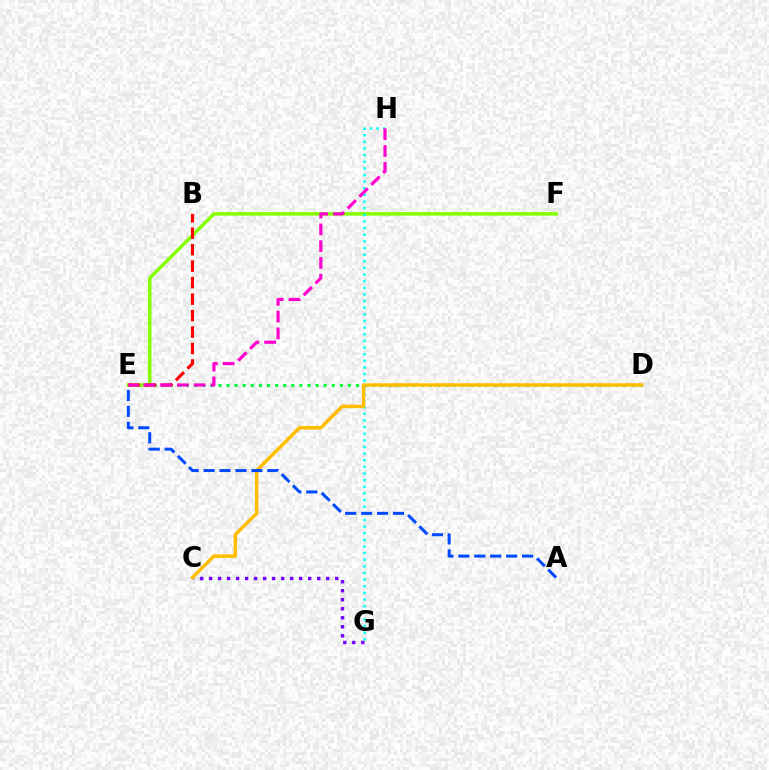{('D', 'E'): [{'color': '#00ff39', 'line_style': 'dotted', 'thickness': 2.2}], ('E', 'F'): [{'color': '#84ff00', 'line_style': 'solid', 'thickness': 2.49}], ('B', 'E'): [{'color': '#ff0000', 'line_style': 'dashed', 'thickness': 2.24}], ('G', 'H'): [{'color': '#00fff6', 'line_style': 'dotted', 'thickness': 1.8}], ('E', 'H'): [{'color': '#ff00cf', 'line_style': 'dashed', 'thickness': 2.28}], ('C', 'G'): [{'color': '#7200ff', 'line_style': 'dotted', 'thickness': 2.45}], ('C', 'D'): [{'color': '#ffbd00', 'line_style': 'solid', 'thickness': 2.51}], ('A', 'E'): [{'color': '#004bff', 'line_style': 'dashed', 'thickness': 2.16}]}